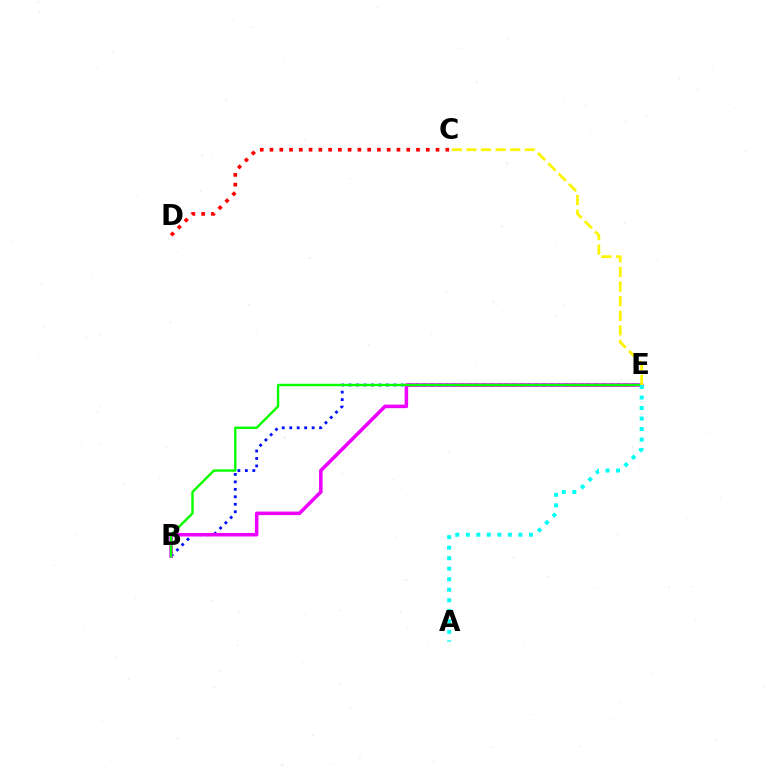{('B', 'E'): [{'color': '#0010ff', 'line_style': 'dotted', 'thickness': 2.03}, {'color': '#ee00ff', 'line_style': 'solid', 'thickness': 2.54}, {'color': '#08ff00', 'line_style': 'solid', 'thickness': 1.74}], ('C', 'D'): [{'color': '#ff0000', 'line_style': 'dotted', 'thickness': 2.65}], ('C', 'E'): [{'color': '#fcf500', 'line_style': 'dashed', 'thickness': 1.98}], ('A', 'E'): [{'color': '#00fff6', 'line_style': 'dotted', 'thickness': 2.86}]}